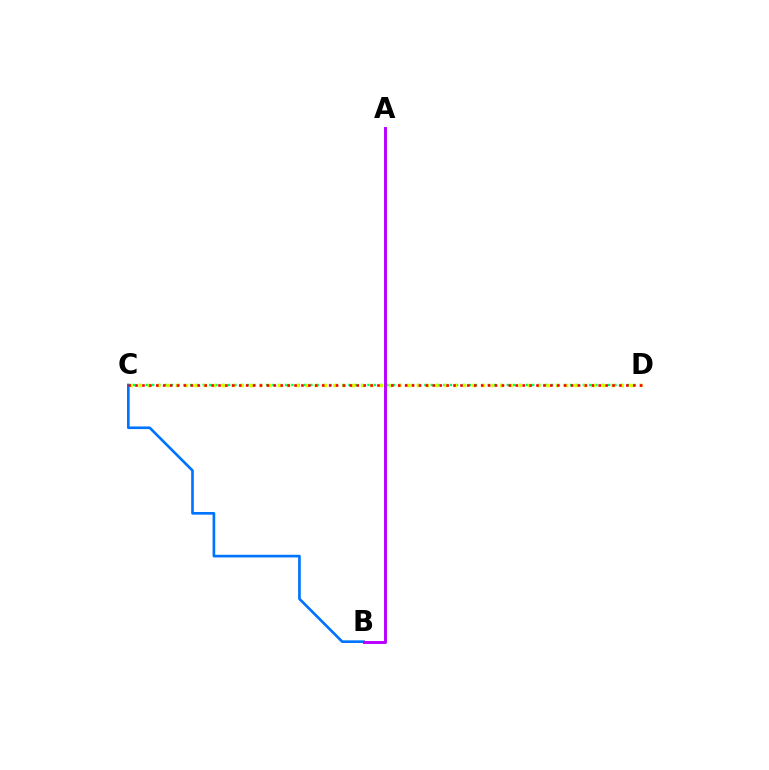{('C', 'D'): [{'color': '#00ff5c', 'line_style': 'dotted', 'thickness': 1.72}, {'color': '#d1ff00', 'line_style': 'dotted', 'thickness': 2.52}, {'color': '#ff0000', 'line_style': 'dotted', 'thickness': 1.88}], ('B', 'C'): [{'color': '#0074ff', 'line_style': 'solid', 'thickness': 1.92}], ('A', 'B'): [{'color': '#b900ff', 'line_style': 'solid', 'thickness': 2.11}]}